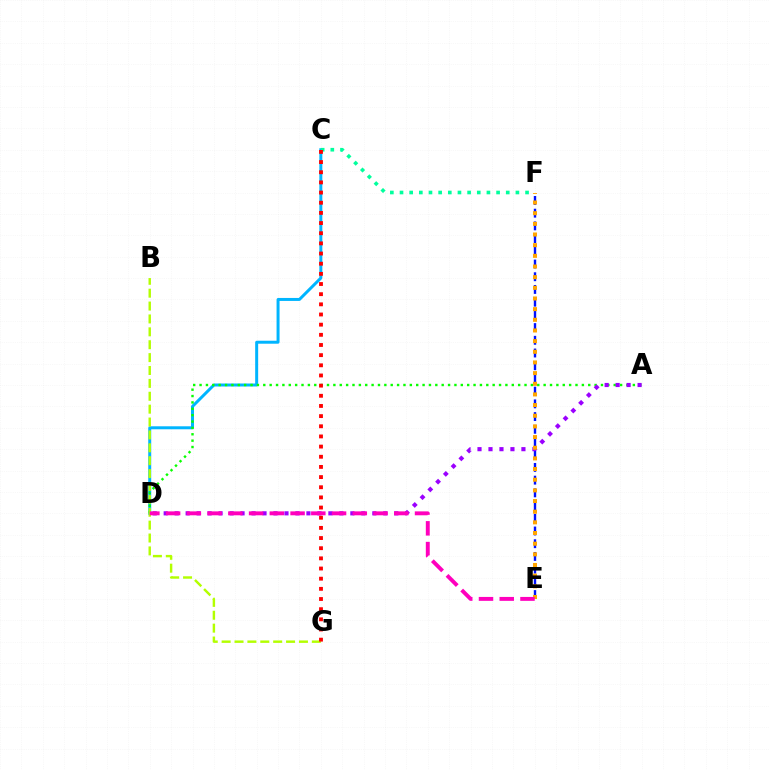{('C', 'D'): [{'color': '#00b5ff', 'line_style': 'solid', 'thickness': 2.15}], ('A', 'D'): [{'color': '#08ff00', 'line_style': 'dotted', 'thickness': 1.73}, {'color': '#9b00ff', 'line_style': 'dotted', 'thickness': 2.98}], ('E', 'F'): [{'color': '#0010ff', 'line_style': 'dashed', 'thickness': 1.73}, {'color': '#ffa500', 'line_style': 'dotted', 'thickness': 2.9}], ('C', 'F'): [{'color': '#00ff9d', 'line_style': 'dotted', 'thickness': 2.62}], ('B', 'G'): [{'color': '#b3ff00', 'line_style': 'dashed', 'thickness': 1.75}], ('D', 'E'): [{'color': '#ff00bd', 'line_style': 'dashed', 'thickness': 2.82}], ('C', 'G'): [{'color': '#ff0000', 'line_style': 'dotted', 'thickness': 2.76}]}